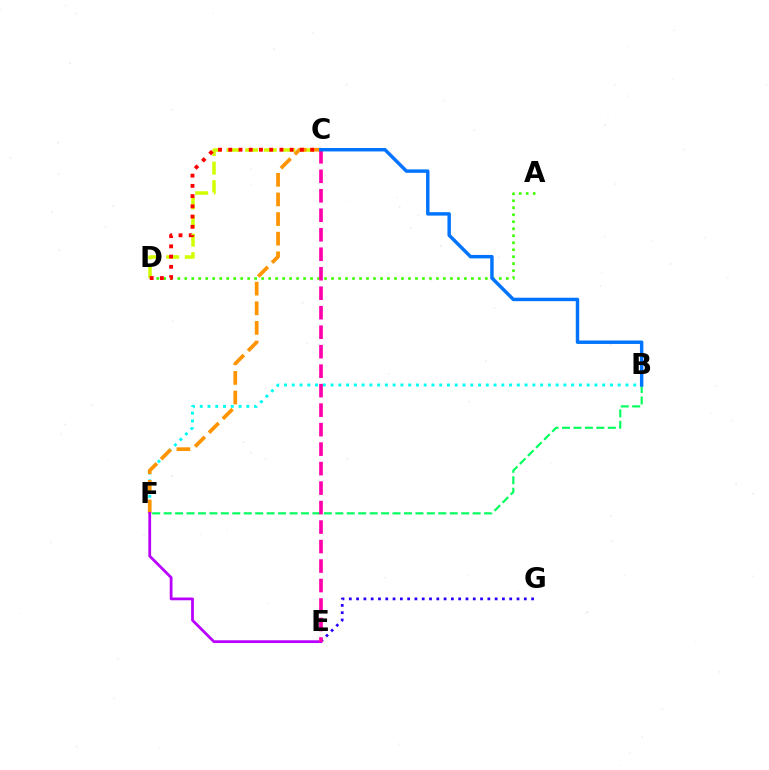{('C', 'D'): [{'color': '#d1ff00', 'line_style': 'dashed', 'thickness': 2.53}, {'color': '#ff0000', 'line_style': 'dotted', 'thickness': 2.78}], ('B', 'F'): [{'color': '#00fff6', 'line_style': 'dotted', 'thickness': 2.11}, {'color': '#00ff5c', 'line_style': 'dashed', 'thickness': 1.55}], ('C', 'F'): [{'color': '#ff9400', 'line_style': 'dashed', 'thickness': 2.67}], ('E', 'G'): [{'color': '#2500ff', 'line_style': 'dotted', 'thickness': 1.98}], ('A', 'D'): [{'color': '#3dff00', 'line_style': 'dotted', 'thickness': 1.9}], ('E', 'F'): [{'color': '#b900ff', 'line_style': 'solid', 'thickness': 1.99}], ('C', 'E'): [{'color': '#ff00ac', 'line_style': 'dashed', 'thickness': 2.65}], ('B', 'C'): [{'color': '#0074ff', 'line_style': 'solid', 'thickness': 2.47}]}